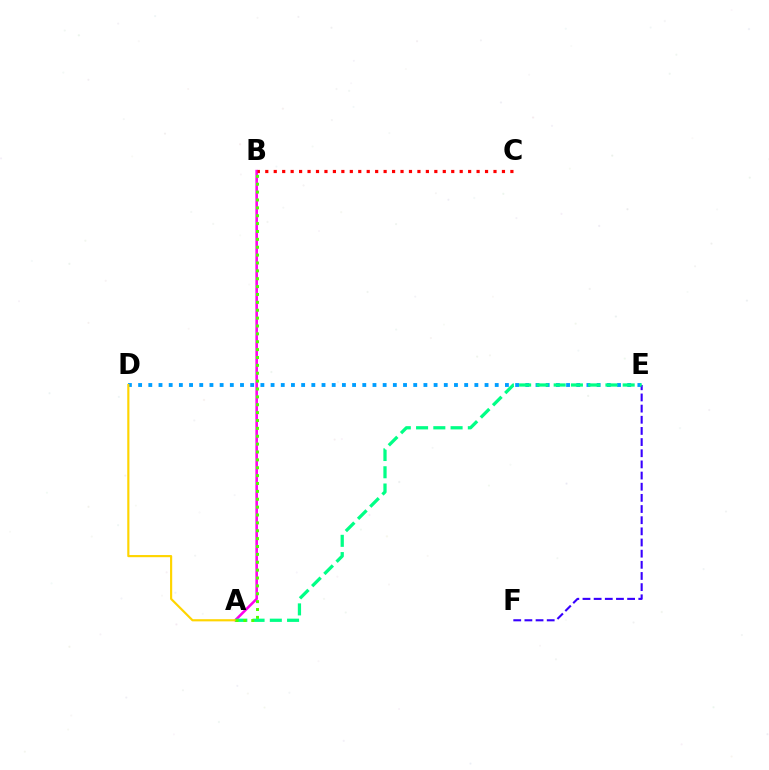{('A', 'B'): [{'color': '#ff00ed', 'line_style': 'solid', 'thickness': 1.86}, {'color': '#4fff00', 'line_style': 'dotted', 'thickness': 2.14}], ('B', 'C'): [{'color': '#ff0000', 'line_style': 'dotted', 'thickness': 2.3}], ('D', 'E'): [{'color': '#009eff', 'line_style': 'dotted', 'thickness': 2.77}], ('E', 'F'): [{'color': '#3700ff', 'line_style': 'dashed', 'thickness': 1.52}], ('A', 'E'): [{'color': '#00ff86', 'line_style': 'dashed', 'thickness': 2.34}], ('A', 'D'): [{'color': '#ffd500', 'line_style': 'solid', 'thickness': 1.56}]}